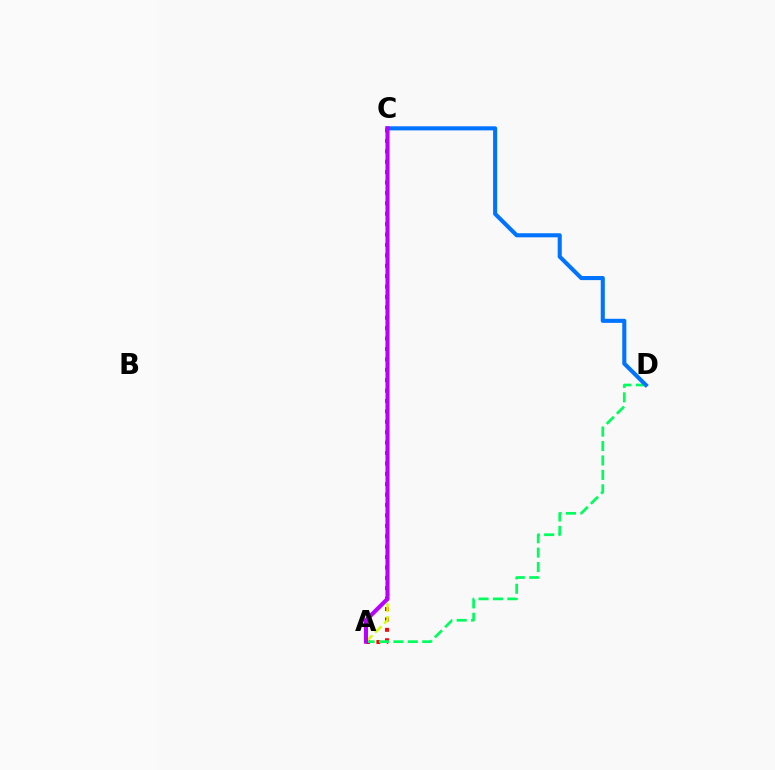{('A', 'C'): [{'color': '#ff0000', 'line_style': 'dotted', 'thickness': 2.83}, {'color': '#d1ff00', 'line_style': 'dashed', 'thickness': 1.74}, {'color': '#b900ff', 'line_style': 'solid', 'thickness': 2.93}], ('A', 'D'): [{'color': '#00ff5c', 'line_style': 'dashed', 'thickness': 1.96}], ('C', 'D'): [{'color': '#0074ff', 'line_style': 'solid', 'thickness': 2.94}]}